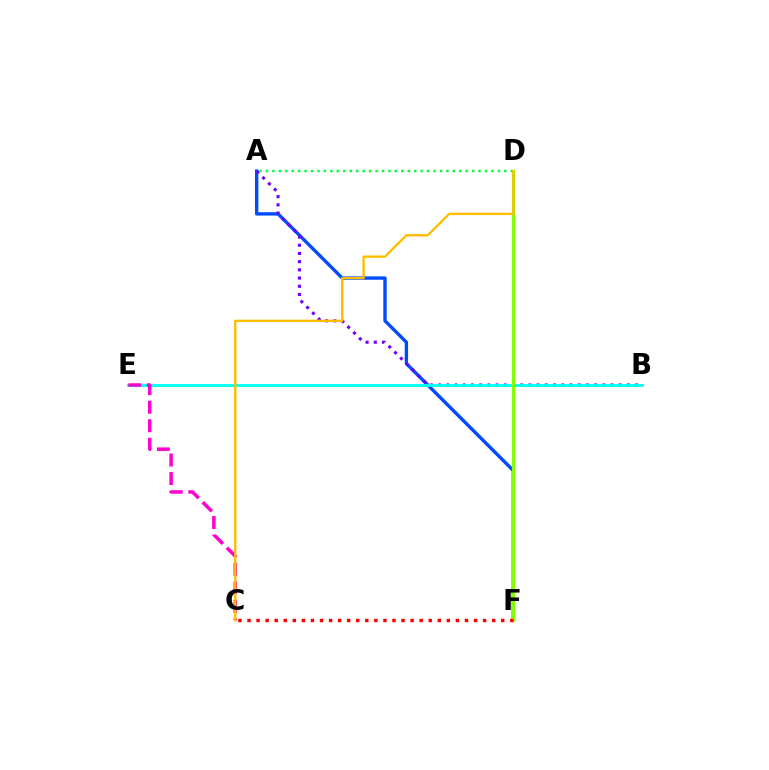{('A', 'F'): [{'color': '#004bff', 'line_style': 'solid', 'thickness': 2.42}], ('A', 'B'): [{'color': '#7200ff', 'line_style': 'dotted', 'thickness': 2.23}], ('A', 'D'): [{'color': '#00ff39', 'line_style': 'dotted', 'thickness': 1.75}], ('B', 'E'): [{'color': '#00fff6', 'line_style': 'solid', 'thickness': 2.04}], ('C', 'E'): [{'color': '#ff00cf', 'line_style': 'dashed', 'thickness': 2.52}], ('D', 'F'): [{'color': '#84ff00', 'line_style': 'solid', 'thickness': 2.26}], ('C', 'D'): [{'color': '#ffbd00', 'line_style': 'solid', 'thickness': 1.7}], ('C', 'F'): [{'color': '#ff0000', 'line_style': 'dotted', 'thickness': 2.46}]}